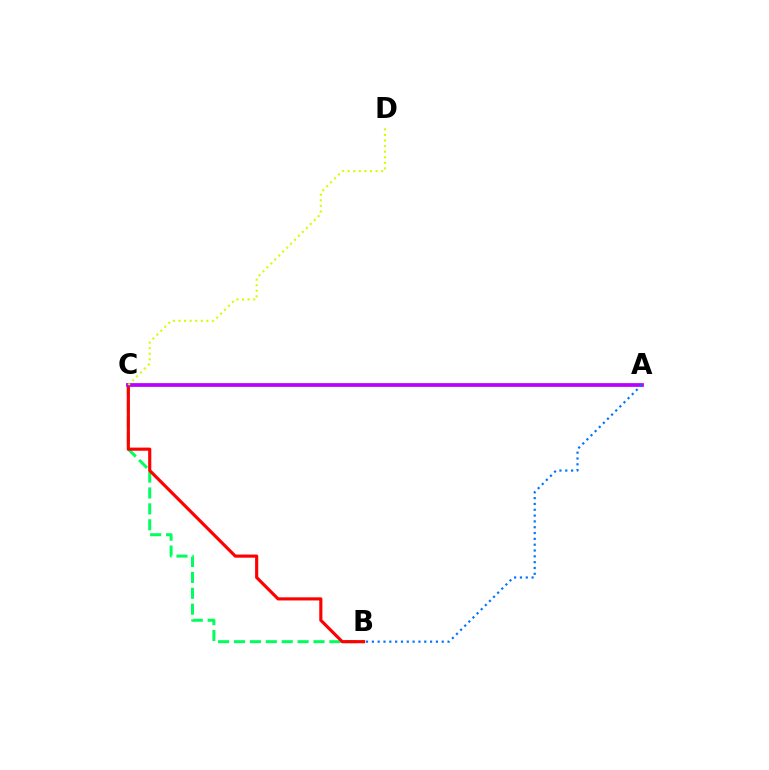{('B', 'C'): [{'color': '#00ff5c', 'line_style': 'dashed', 'thickness': 2.16}, {'color': '#ff0000', 'line_style': 'solid', 'thickness': 2.26}], ('A', 'C'): [{'color': '#b900ff', 'line_style': 'solid', 'thickness': 2.7}], ('C', 'D'): [{'color': '#d1ff00', 'line_style': 'dotted', 'thickness': 1.51}], ('A', 'B'): [{'color': '#0074ff', 'line_style': 'dotted', 'thickness': 1.58}]}